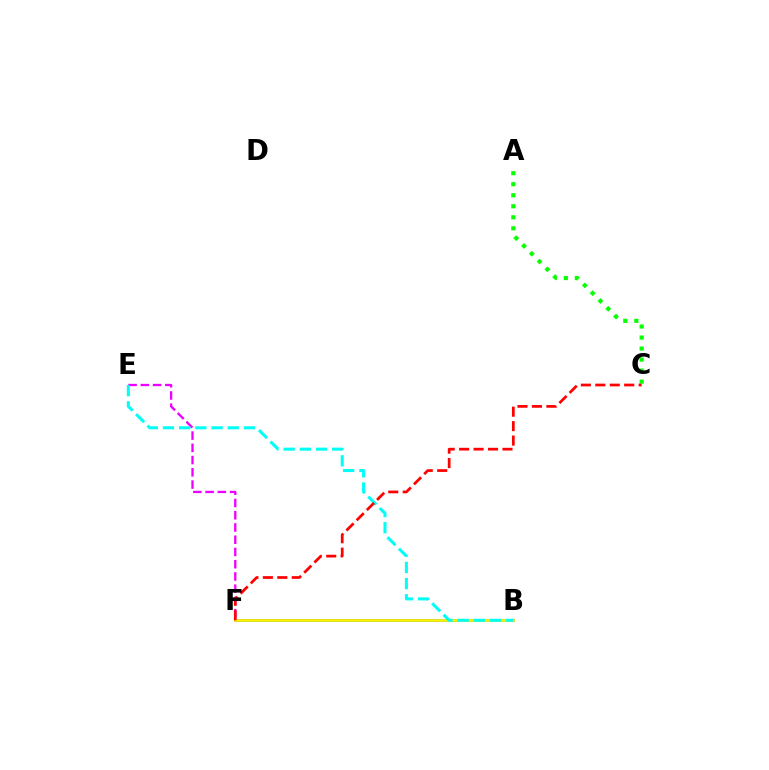{('B', 'F'): [{'color': '#0010ff', 'line_style': 'solid', 'thickness': 1.81}, {'color': '#fcf500', 'line_style': 'solid', 'thickness': 1.97}], ('E', 'F'): [{'color': '#ee00ff', 'line_style': 'dashed', 'thickness': 1.66}], ('A', 'C'): [{'color': '#08ff00', 'line_style': 'dotted', 'thickness': 3.0}], ('B', 'E'): [{'color': '#00fff6', 'line_style': 'dashed', 'thickness': 2.2}], ('C', 'F'): [{'color': '#ff0000', 'line_style': 'dashed', 'thickness': 1.96}]}